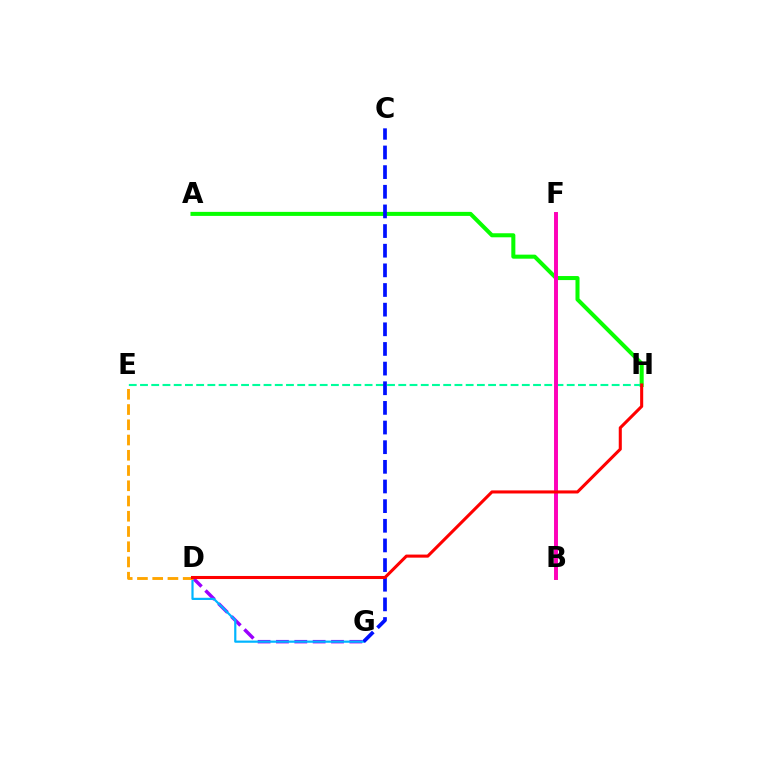{('A', 'H'): [{'color': '#08ff00', 'line_style': 'solid', 'thickness': 2.91}], ('D', 'G'): [{'color': '#9b00ff', 'line_style': 'dashed', 'thickness': 2.49}, {'color': '#00b5ff', 'line_style': 'solid', 'thickness': 1.58}], ('B', 'F'): [{'color': '#b3ff00', 'line_style': 'solid', 'thickness': 2.71}, {'color': '#ff00bd', 'line_style': 'solid', 'thickness': 2.82}], ('E', 'H'): [{'color': '#00ff9d', 'line_style': 'dashed', 'thickness': 1.53}], ('D', 'E'): [{'color': '#ffa500', 'line_style': 'dashed', 'thickness': 2.07}], ('C', 'G'): [{'color': '#0010ff', 'line_style': 'dashed', 'thickness': 2.67}], ('D', 'H'): [{'color': '#ff0000', 'line_style': 'solid', 'thickness': 2.21}]}